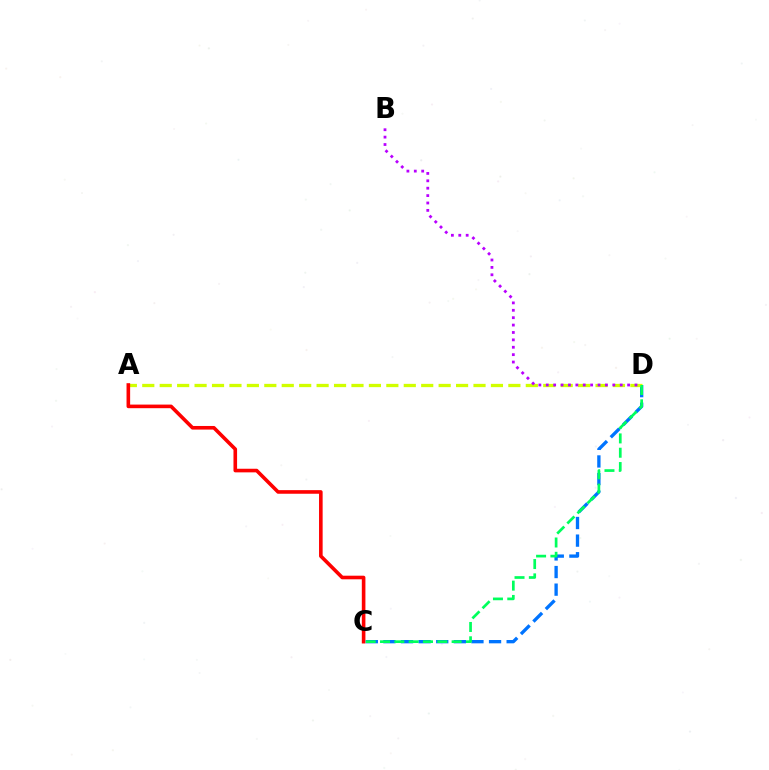{('C', 'D'): [{'color': '#0074ff', 'line_style': 'dashed', 'thickness': 2.39}, {'color': '#00ff5c', 'line_style': 'dashed', 'thickness': 1.95}], ('A', 'D'): [{'color': '#d1ff00', 'line_style': 'dashed', 'thickness': 2.37}], ('A', 'C'): [{'color': '#ff0000', 'line_style': 'solid', 'thickness': 2.6}], ('B', 'D'): [{'color': '#b900ff', 'line_style': 'dotted', 'thickness': 2.01}]}